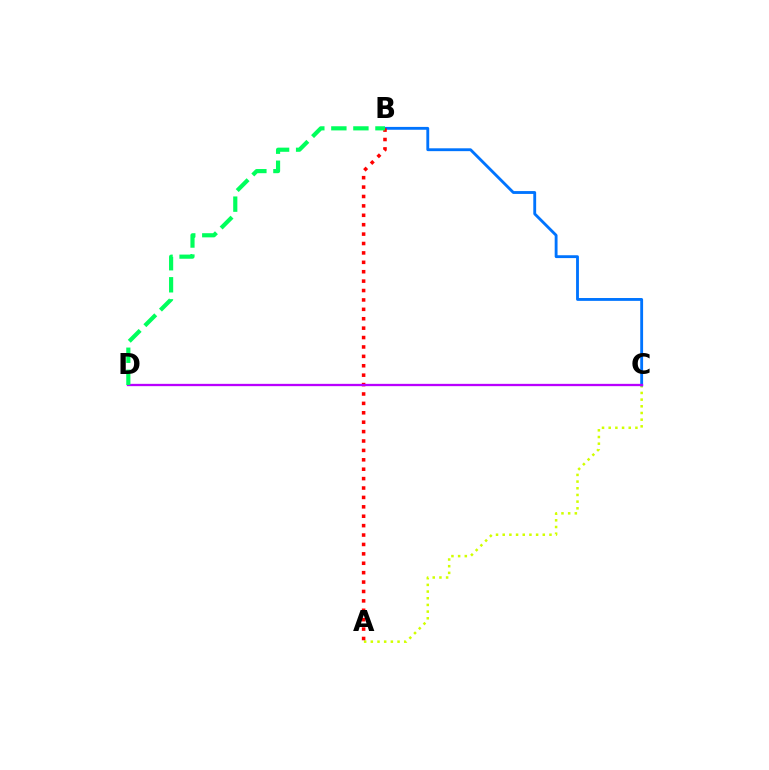{('A', 'C'): [{'color': '#d1ff00', 'line_style': 'dotted', 'thickness': 1.82}], ('B', 'C'): [{'color': '#0074ff', 'line_style': 'solid', 'thickness': 2.05}], ('A', 'B'): [{'color': '#ff0000', 'line_style': 'dotted', 'thickness': 2.56}], ('C', 'D'): [{'color': '#b900ff', 'line_style': 'solid', 'thickness': 1.66}], ('B', 'D'): [{'color': '#00ff5c', 'line_style': 'dashed', 'thickness': 3.0}]}